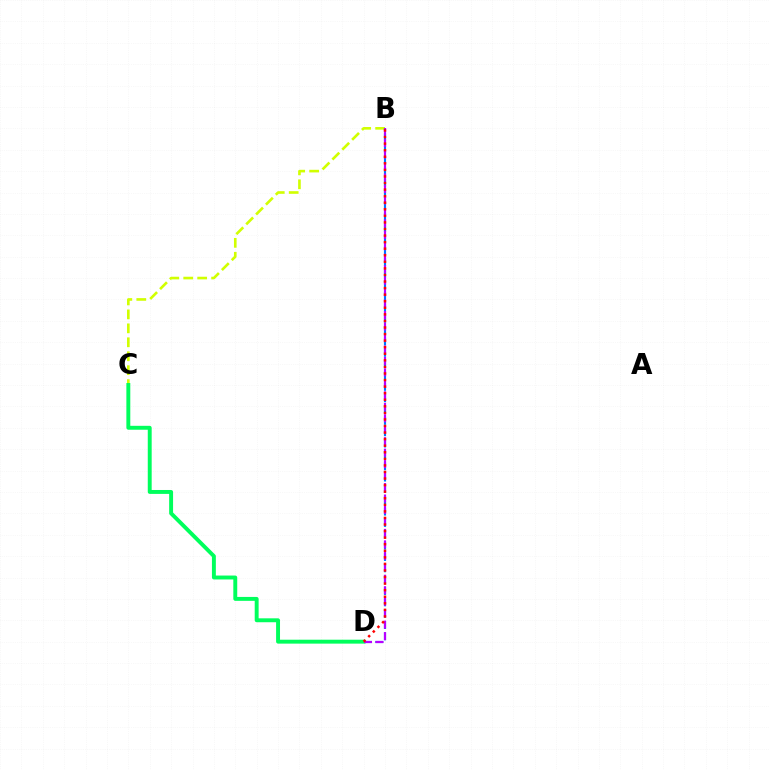{('B', 'C'): [{'color': '#d1ff00', 'line_style': 'dashed', 'thickness': 1.89}], ('B', 'D'): [{'color': '#0074ff', 'line_style': 'dashed', 'thickness': 1.54}, {'color': '#b900ff', 'line_style': 'dashed', 'thickness': 1.56}, {'color': '#ff0000', 'line_style': 'dotted', 'thickness': 1.78}], ('C', 'D'): [{'color': '#00ff5c', 'line_style': 'solid', 'thickness': 2.82}]}